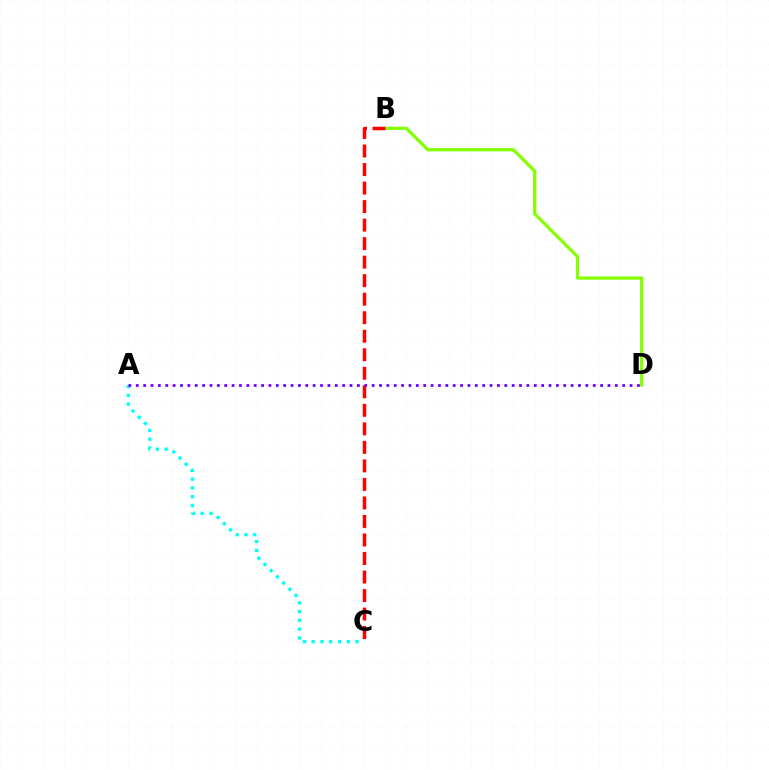{('A', 'C'): [{'color': '#00fff6', 'line_style': 'dotted', 'thickness': 2.38}], ('B', 'D'): [{'color': '#84ff00', 'line_style': 'solid', 'thickness': 2.32}], ('B', 'C'): [{'color': '#ff0000', 'line_style': 'dashed', 'thickness': 2.52}], ('A', 'D'): [{'color': '#7200ff', 'line_style': 'dotted', 'thickness': 2.0}]}